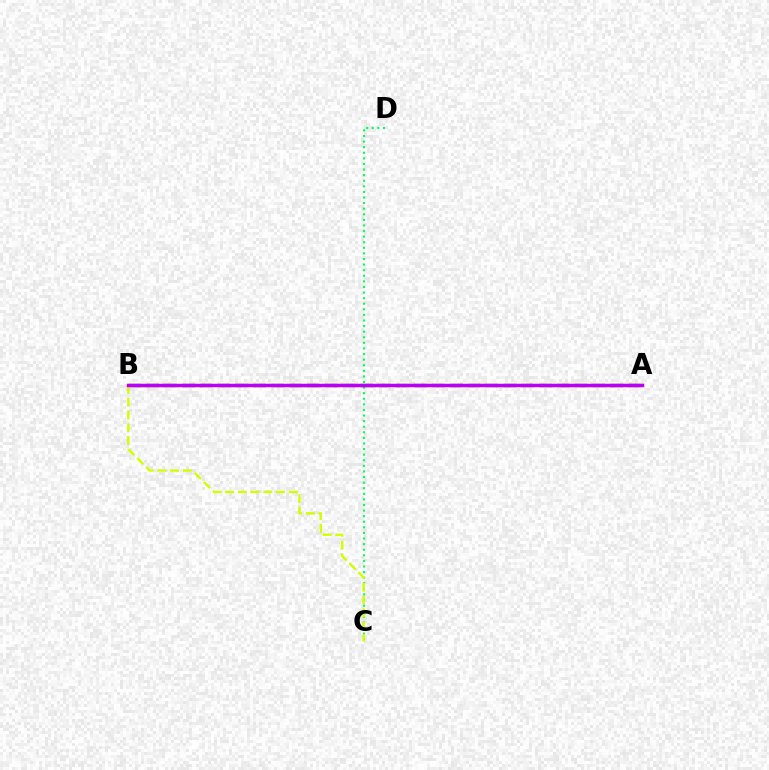{('C', 'D'): [{'color': '#00ff5c', 'line_style': 'dotted', 'thickness': 1.52}], ('A', 'B'): [{'color': '#0074ff', 'line_style': 'dashed', 'thickness': 2.43}, {'color': '#ff0000', 'line_style': 'solid', 'thickness': 2.46}, {'color': '#b900ff', 'line_style': 'solid', 'thickness': 2.19}], ('B', 'C'): [{'color': '#d1ff00', 'line_style': 'dashed', 'thickness': 1.73}]}